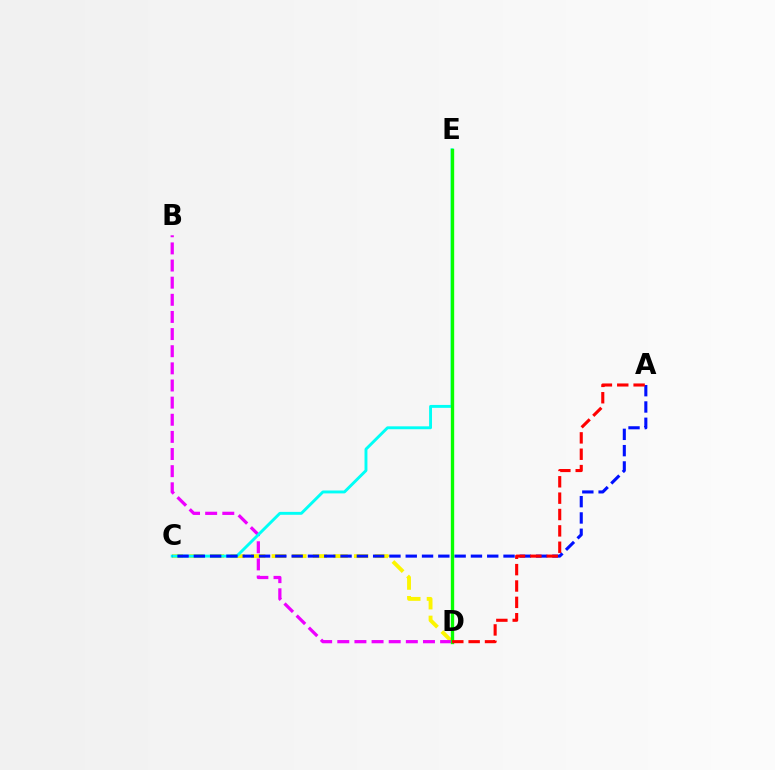{('C', 'D'): [{'color': '#fcf500', 'line_style': 'dashed', 'thickness': 2.8}], ('B', 'D'): [{'color': '#ee00ff', 'line_style': 'dashed', 'thickness': 2.33}], ('C', 'E'): [{'color': '#00fff6', 'line_style': 'solid', 'thickness': 2.09}], ('A', 'C'): [{'color': '#0010ff', 'line_style': 'dashed', 'thickness': 2.21}], ('D', 'E'): [{'color': '#08ff00', 'line_style': 'solid', 'thickness': 2.41}], ('A', 'D'): [{'color': '#ff0000', 'line_style': 'dashed', 'thickness': 2.22}]}